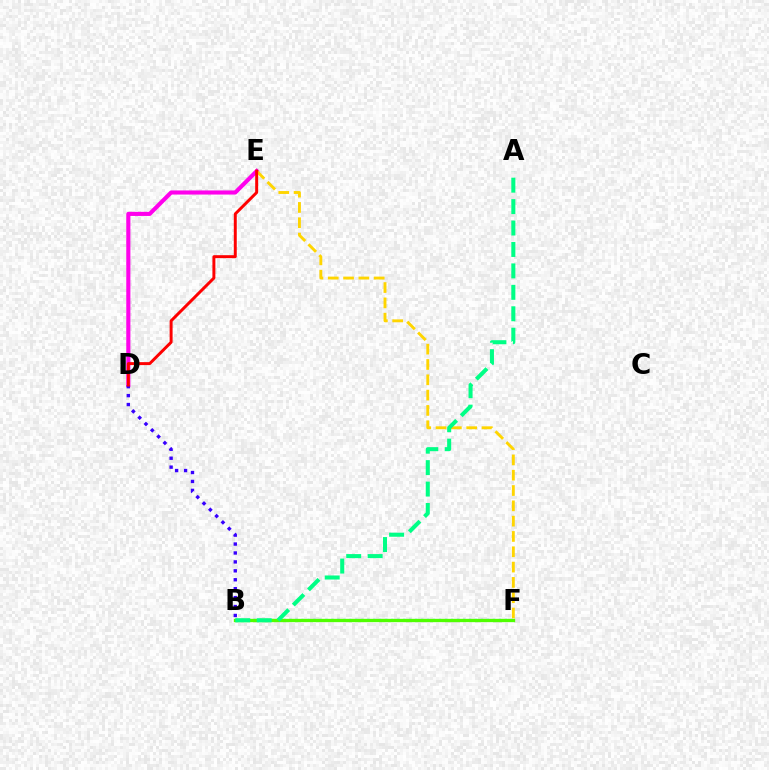{('D', 'E'): [{'color': '#ff00ed', 'line_style': 'solid', 'thickness': 2.96}, {'color': '#ff0000', 'line_style': 'solid', 'thickness': 2.13}], ('E', 'F'): [{'color': '#ffd500', 'line_style': 'dashed', 'thickness': 2.08}], ('B', 'F'): [{'color': '#009eff', 'line_style': 'dotted', 'thickness': 1.63}, {'color': '#4fff00', 'line_style': 'solid', 'thickness': 2.38}], ('B', 'D'): [{'color': '#3700ff', 'line_style': 'dotted', 'thickness': 2.42}], ('A', 'B'): [{'color': '#00ff86', 'line_style': 'dashed', 'thickness': 2.91}]}